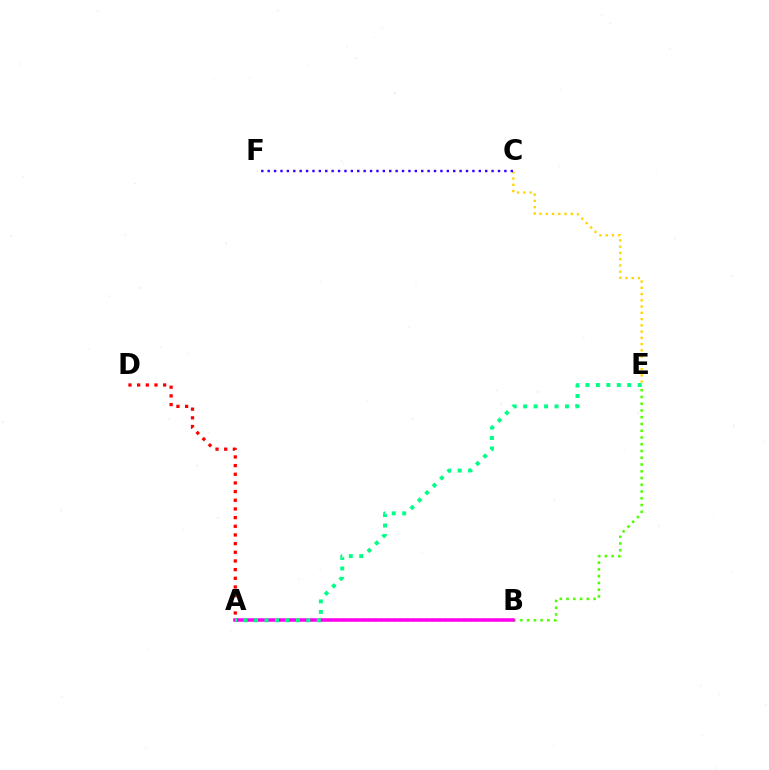{('A', 'B'): [{'color': '#009eff', 'line_style': 'dotted', 'thickness': 1.72}, {'color': '#ff00ed', 'line_style': 'solid', 'thickness': 2.52}], ('C', 'E'): [{'color': '#ffd500', 'line_style': 'dotted', 'thickness': 1.7}], ('C', 'F'): [{'color': '#3700ff', 'line_style': 'dotted', 'thickness': 1.74}], ('A', 'D'): [{'color': '#ff0000', 'line_style': 'dotted', 'thickness': 2.36}], ('B', 'E'): [{'color': '#4fff00', 'line_style': 'dotted', 'thickness': 1.84}], ('A', 'E'): [{'color': '#00ff86', 'line_style': 'dotted', 'thickness': 2.84}]}